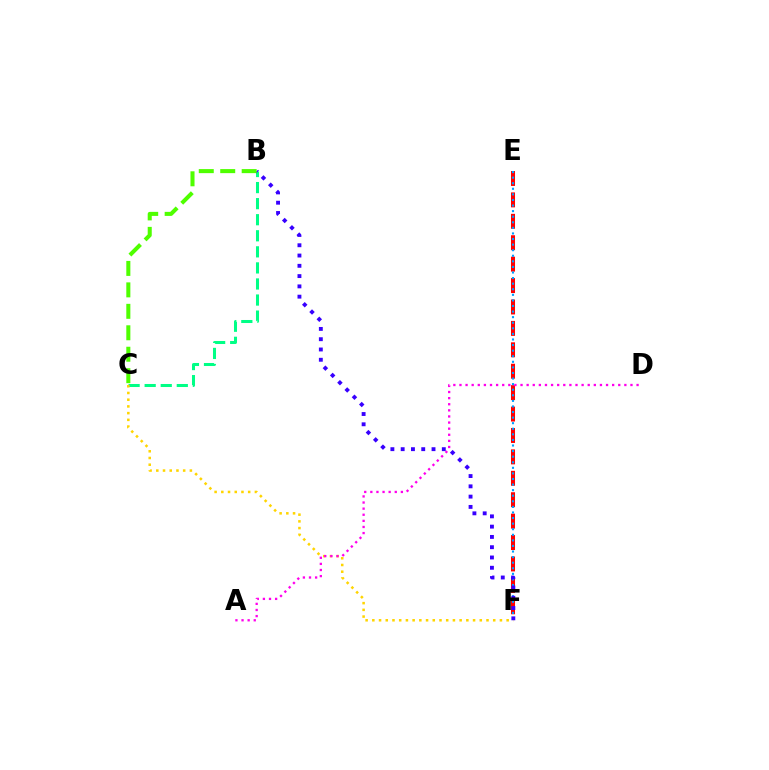{('B', 'C'): [{'color': '#00ff86', 'line_style': 'dashed', 'thickness': 2.18}, {'color': '#4fff00', 'line_style': 'dashed', 'thickness': 2.91}], ('E', 'F'): [{'color': '#ff0000', 'line_style': 'dashed', 'thickness': 2.91}, {'color': '#009eff', 'line_style': 'dotted', 'thickness': 1.52}], ('C', 'F'): [{'color': '#ffd500', 'line_style': 'dotted', 'thickness': 1.82}], ('B', 'F'): [{'color': '#3700ff', 'line_style': 'dotted', 'thickness': 2.79}], ('A', 'D'): [{'color': '#ff00ed', 'line_style': 'dotted', 'thickness': 1.66}]}